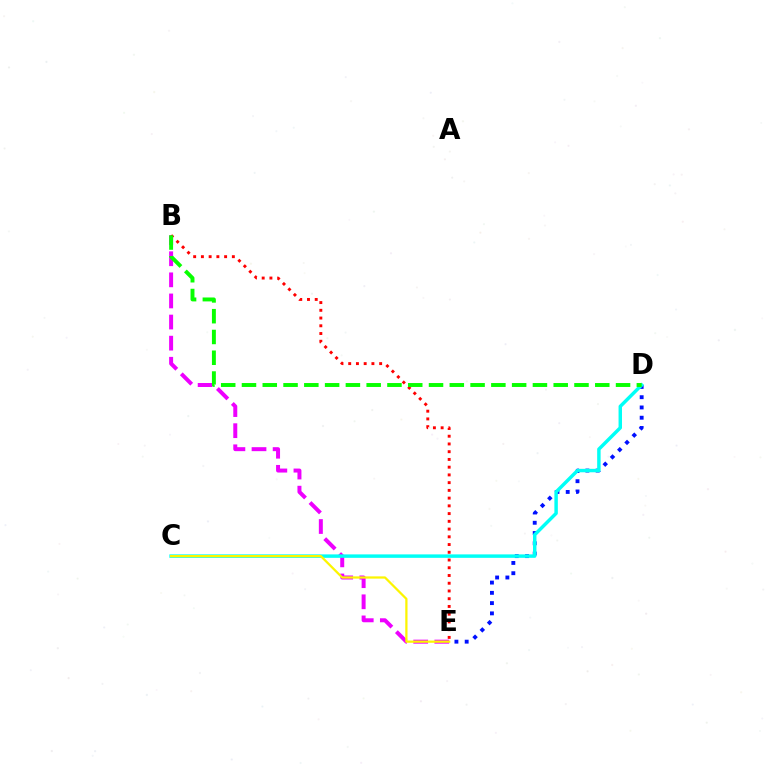{('D', 'E'): [{'color': '#0010ff', 'line_style': 'dotted', 'thickness': 2.79}], ('B', 'E'): [{'color': '#ee00ff', 'line_style': 'dashed', 'thickness': 2.87}, {'color': '#ff0000', 'line_style': 'dotted', 'thickness': 2.1}], ('C', 'D'): [{'color': '#00fff6', 'line_style': 'solid', 'thickness': 2.49}], ('C', 'E'): [{'color': '#fcf500', 'line_style': 'solid', 'thickness': 1.62}], ('B', 'D'): [{'color': '#08ff00', 'line_style': 'dashed', 'thickness': 2.82}]}